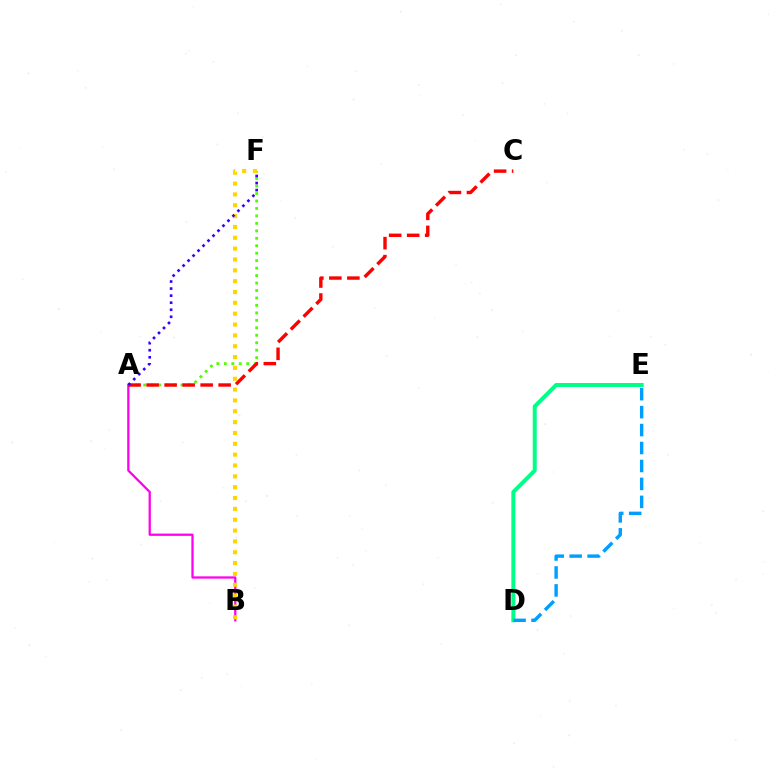{('D', 'E'): [{'color': '#00ff86', 'line_style': 'solid', 'thickness': 2.85}, {'color': '#009eff', 'line_style': 'dashed', 'thickness': 2.44}], ('A', 'F'): [{'color': '#4fff00', 'line_style': 'dotted', 'thickness': 2.03}, {'color': '#3700ff', 'line_style': 'dotted', 'thickness': 1.92}], ('A', 'B'): [{'color': '#ff00ed', 'line_style': 'solid', 'thickness': 1.63}], ('A', 'C'): [{'color': '#ff0000', 'line_style': 'dashed', 'thickness': 2.45}], ('B', 'F'): [{'color': '#ffd500', 'line_style': 'dotted', 'thickness': 2.95}]}